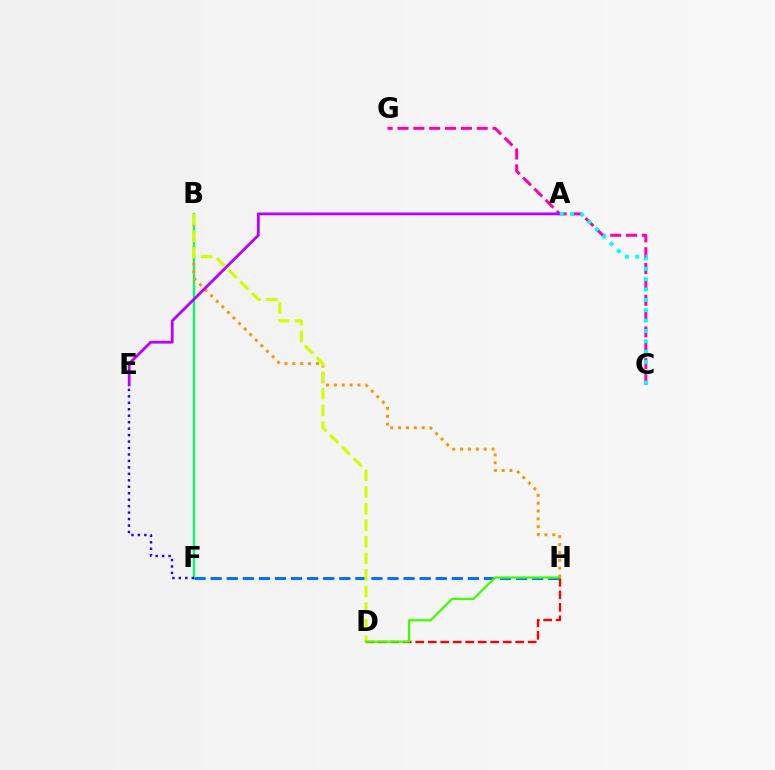{('B', 'F'): [{'color': '#00ff5c', 'line_style': 'solid', 'thickness': 1.65}], ('E', 'F'): [{'color': '#2500ff', 'line_style': 'dotted', 'thickness': 1.75}], ('D', 'H'): [{'color': '#ff0000', 'line_style': 'dashed', 'thickness': 1.7}, {'color': '#3dff00', 'line_style': 'solid', 'thickness': 1.62}], ('F', 'H'): [{'color': '#0074ff', 'line_style': 'dashed', 'thickness': 2.18}], ('C', 'G'): [{'color': '#ff00ac', 'line_style': 'dashed', 'thickness': 2.15}], ('B', 'H'): [{'color': '#ff9400', 'line_style': 'dotted', 'thickness': 2.14}], ('A', 'E'): [{'color': '#b900ff', 'line_style': 'solid', 'thickness': 2.0}], ('A', 'C'): [{'color': '#00fff6', 'line_style': 'dotted', 'thickness': 2.81}], ('B', 'D'): [{'color': '#d1ff00', 'line_style': 'dashed', 'thickness': 2.25}]}